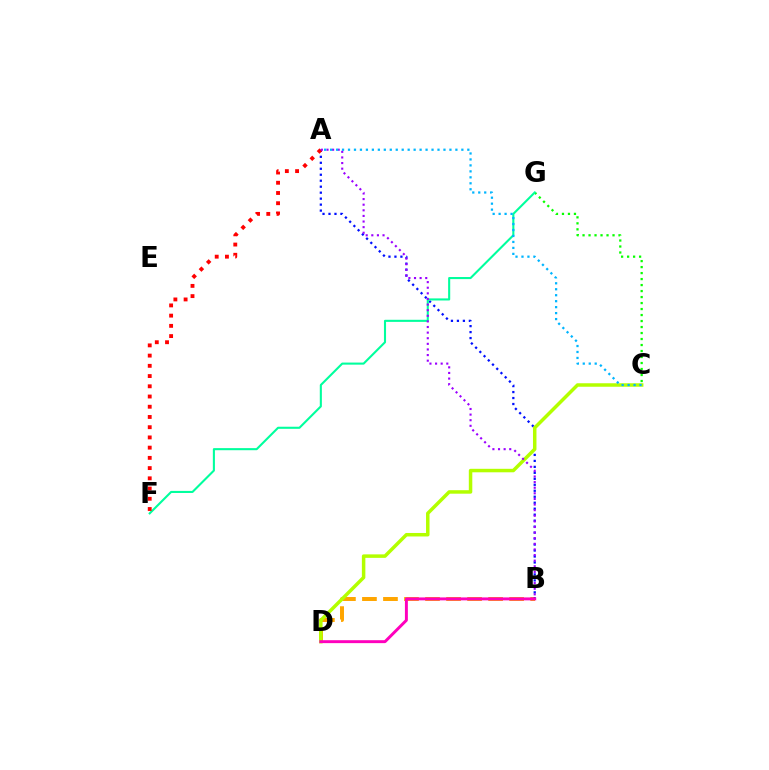{('C', 'G'): [{'color': '#08ff00', 'line_style': 'dotted', 'thickness': 1.63}], ('B', 'D'): [{'color': '#ffa500', 'line_style': 'dashed', 'thickness': 2.86}, {'color': '#ff00bd', 'line_style': 'solid', 'thickness': 2.11}], ('A', 'B'): [{'color': '#0010ff', 'line_style': 'dotted', 'thickness': 1.62}, {'color': '#9b00ff', 'line_style': 'dotted', 'thickness': 1.52}], ('F', 'G'): [{'color': '#00ff9d', 'line_style': 'solid', 'thickness': 1.5}], ('C', 'D'): [{'color': '#b3ff00', 'line_style': 'solid', 'thickness': 2.51}], ('A', 'F'): [{'color': '#ff0000', 'line_style': 'dotted', 'thickness': 2.78}], ('A', 'C'): [{'color': '#00b5ff', 'line_style': 'dotted', 'thickness': 1.62}]}